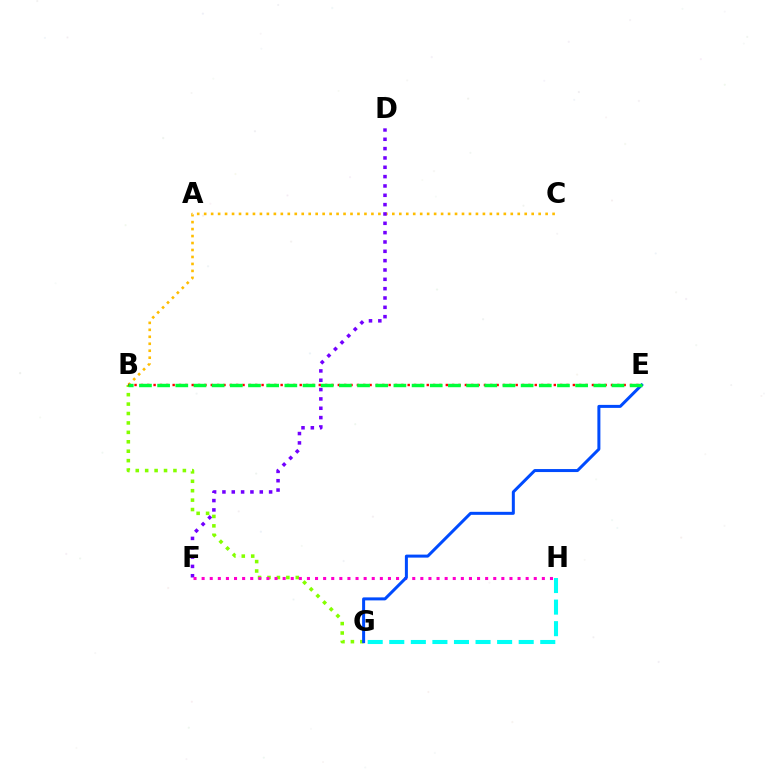{('B', 'C'): [{'color': '#ffbd00', 'line_style': 'dotted', 'thickness': 1.89}], ('B', 'G'): [{'color': '#84ff00', 'line_style': 'dotted', 'thickness': 2.56}], ('G', 'H'): [{'color': '#00fff6', 'line_style': 'dashed', 'thickness': 2.93}], ('D', 'F'): [{'color': '#7200ff', 'line_style': 'dotted', 'thickness': 2.54}], ('F', 'H'): [{'color': '#ff00cf', 'line_style': 'dotted', 'thickness': 2.2}], ('E', 'G'): [{'color': '#004bff', 'line_style': 'solid', 'thickness': 2.17}], ('B', 'E'): [{'color': '#ff0000', 'line_style': 'dotted', 'thickness': 1.73}, {'color': '#00ff39', 'line_style': 'dashed', 'thickness': 2.47}]}